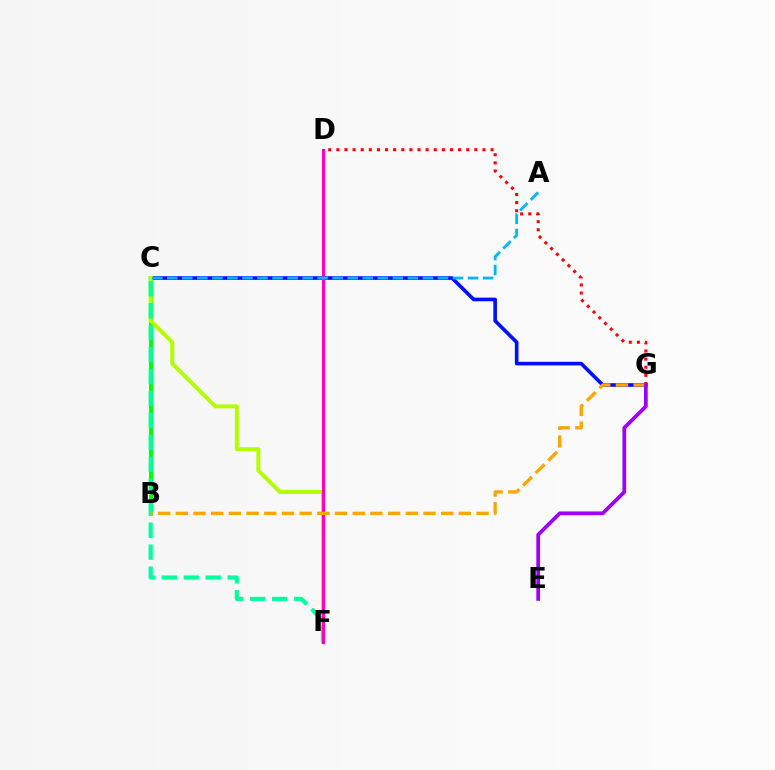{('C', 'G'): [{'color': '#0010ff', 'line_style': 'solid', 'thickness': 2.61}], ('B', 'C'): [{'color': '#08ff00', 'line_style': 'solid', 'thickness': 2.91}], ('C', 'F'): [{'color': '#b3ff00', 'line_style': 'solid', 'thickness': 2.87}, {'color': '#00ff9d', 'line_style': 'dashed', 'thickness': 2.98}], ('D', 'F'): [{'color': '#ff00bd', 'line_style': 'solid', 'thickness': 2.21}], ('B', 'G'): [{'color': '#ffa500', 'line_style': 'dashed', 'thickness': 2.4}], ('A', 'C'): [{'color': '#00b5ff', 'line_style': 'dashed', 'thickness': 2.04}], ('D', 'G'): [{'color': '#ff0000', 'line_style': 'dotted', 'thickness': 2.21}], ('E', 'G'): [{'color': '#9b00ff', 'line_style': 'solid', 'thickness': 2.7}]}